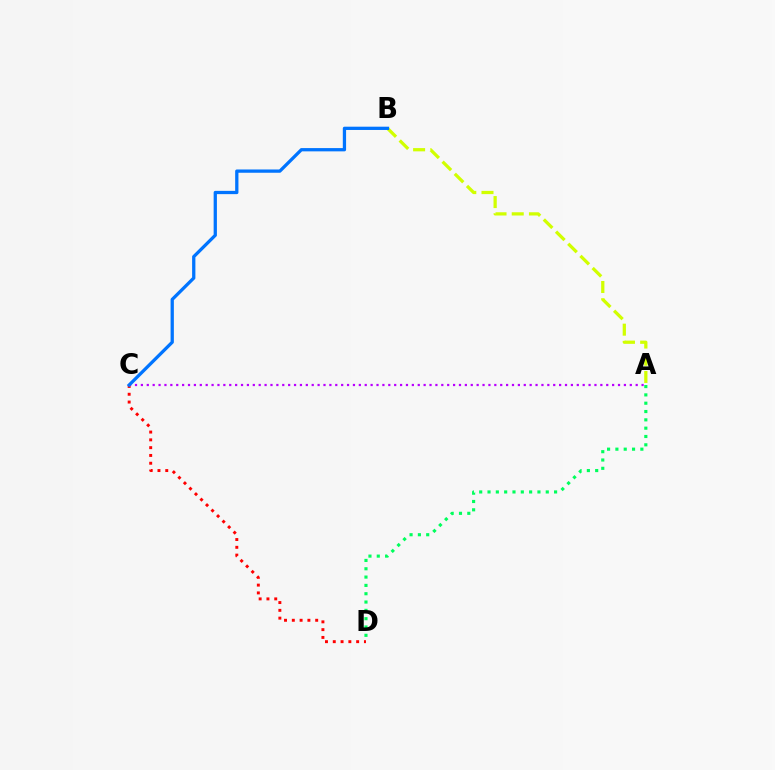{('A', 'D'): [{'color': '#00ff5c', 'line_style': 'dotted', 'thickness': 2.26}], ('A', 'C'): [{'color': '#b900ff', 'line_style': 'dotted', 'thickness': 1.6}], ('A', 'B'): [{'color': '#d1ff00', 'line_style': 'dashed', 'thickness': 2.34}], ('C', 'D'): [{'color': '#ff0000', 'line_style': 'dotted', 'thickness': 2.12}], ('B', 'C'): [{'color': '#0074ff', 'line_style': 'solid', 'thickness': 2.36}]}